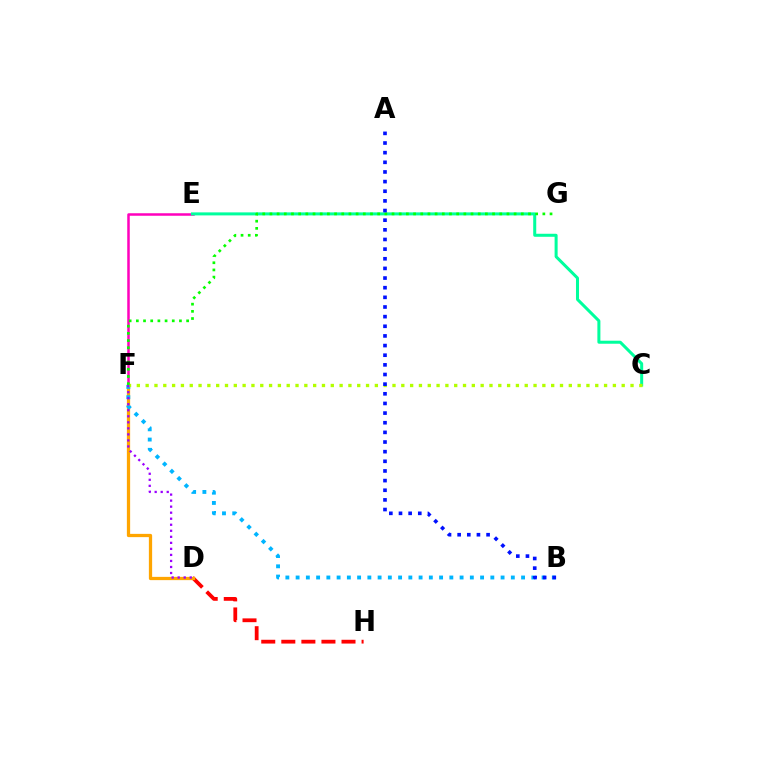{('E', 'F'): [{'color': '#ff00bd', 'line_style': 'solid', 'thickness': 1.81}], ('D', 'H'): [{'color': '#ff0000', 'line_style': 'dashed', 'thickness': 2.73}], ('C', 'E'): [{'color': '#00ff9d', 'line_style': 'solid', 'thickness': 2.18}], ('D', 'F'): [{'color': '#ffa500', 'line_style': 'solid', 'thickness': 2.35}, {'color': '#9b00ff', 'line_style': 'dotted', 'thickness': 1.64}], ('B', 'F'): [{'color': '#00b5ff', 'line_style': 'dotted', 'thickness': 2.78}], ('C', 'F'): [{'color': '#b3ff00', 'line_style': 'dotted', 'thickness': 2.4}], ('F', 'G'): [{'color': '#08ff00', 'line_style': 'dotted', 'thickness': 1.95}], ('A', 'B'): [{'color': '#0010ff', 'line_style': 'dotted', 'thickness': 2.62}]}